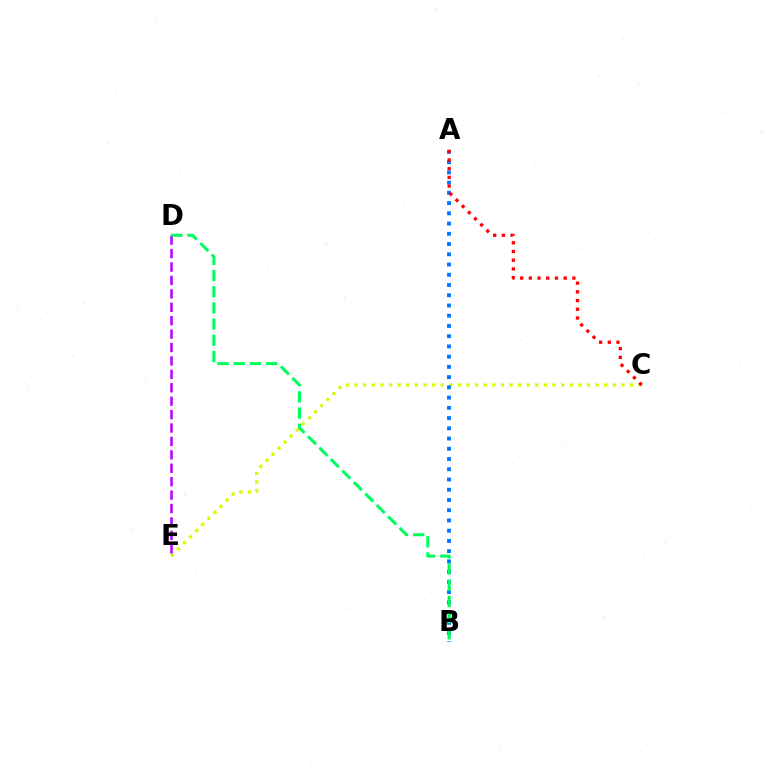{('C', 'E'): [{'color': '#d1ff00', 'line_style': 'dotted', 'thickness': 2.34}], ('D', 'E'): [{'color': '#b900ff', 'line_style': 'dashed', 'thickness': 1.82}], ('A', 'B'): [{'color': '#0074ff', 'line_style': 'dotted', 'thickness': 2.78}], ('B', 'D'): [{'color': '#00ff5c', 'line_style': 'dashed', 'thickness': 2.2}], ('A', 'C'): [{'color': '#ff0000', 'line_style': 'dotted', 'thickness': 2.37}]}